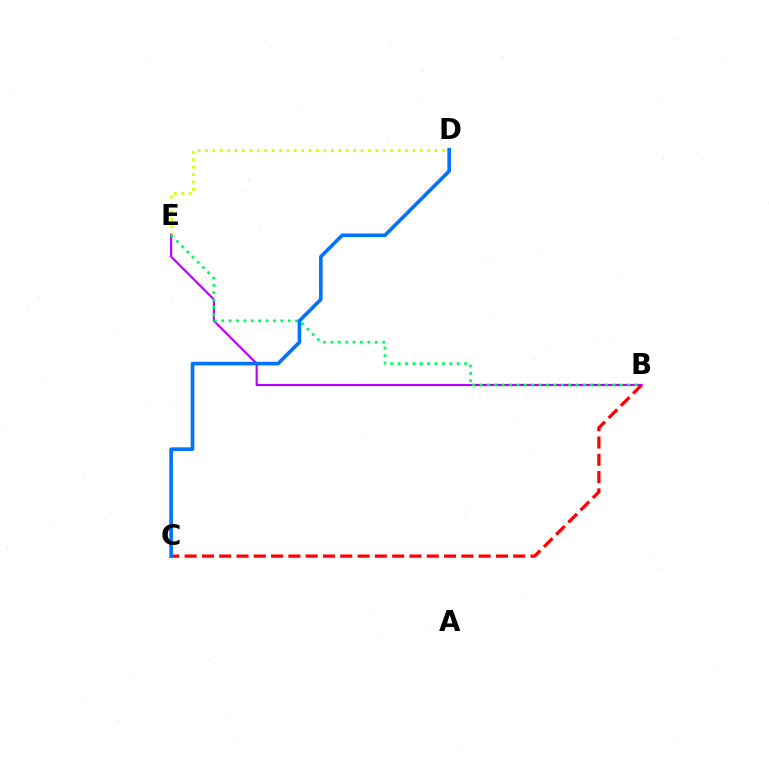{('B', 'C'): [{'color': '#ff0000', 'line_style': 'dashed', 'thickness': 2.35}], ('D', 'E'): [{'color': '#d1ff00', 'line_style': 'dotted', 'thickness': 2.01}], ('B', 'E'): [{'color': '#b900ff', 'line_style': 'solid', 'thickness': 1.54}, {'color': '#00ff5c', 'line_style': 'dotted', 'thickness': 2.01}], ('C', 'D'): [{'color': '#0074ff', 'line_style': 'solid', 'thickness': 2.63}]}